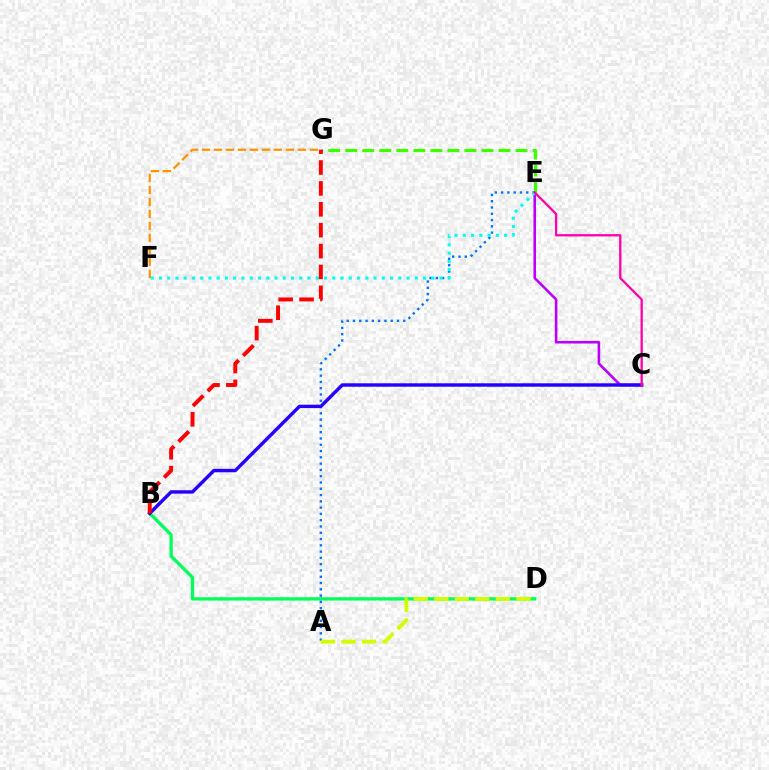{('B', 'D'): [{'color': '#00ff5c', 'line_style': 'solid', 'thickness': 2.38}], ('C', 'E'): [{'color': '#b900ff', 'line_style': 'solid', 'thickness': 1.87}, {'color': '#ff00ac', 'line_style': 'solid', 'thickness': 1.65}], ('A', 'E'): [{'color': '#0074ff', 'line_style': 'dotted', 'thickness': 1.71}], ('E', 'F'): [{'color': '#00fff6', 'line_style': 'dotted', 'thickness': 2.24}], ('A', 'D'): [{'color': '#d1ff00', 'line_style': 'dashed', 'thickness': 2.79}], ('B', 'C'): [{'color': '#2500ff', 'line_style': 'solid', 'thickness': 2.46}], ('E', 'G'): [{'color': '#3dff00', 'line_style': 'dashed', 'thickness': 2.31}], ('F', 'G'): [{'color': '#ff9400', 'line_style': 'dashed', 'thickness': 1.63}], ('B', 'G'): [{'color': '#ff0000', 'line_style': 'dashed', 'thickness': 2.84}]}